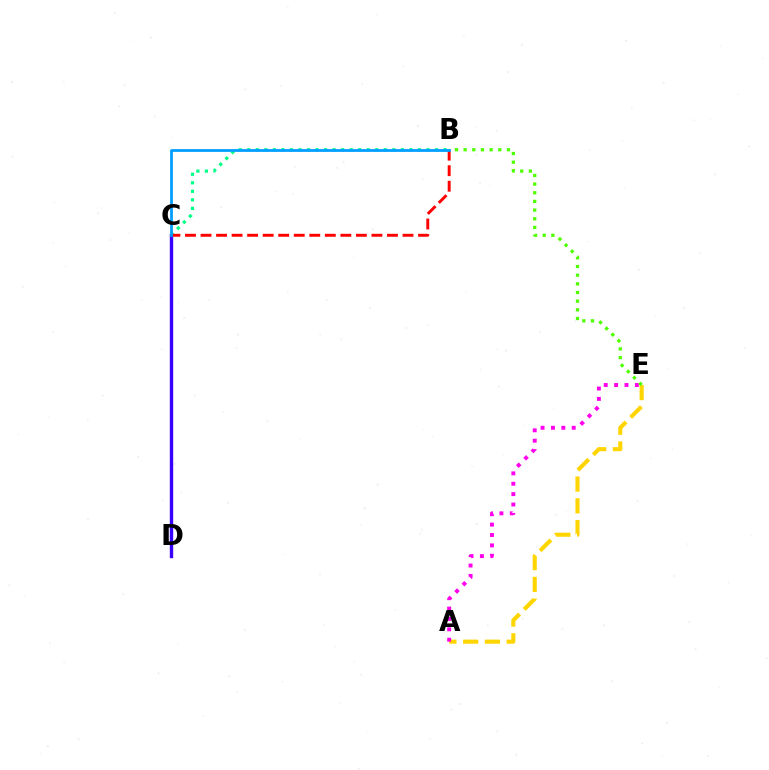{('A', 'E'): [{'color': '#ffd500', 'line_style': 'dashed', 'thickness': 2.96}, {'color': '#ff00ed', 'line_style': 'dotted', 'thickness': 2.82}], ('B', 'E'): [{'color': '#4fff00', 'line_style': 'dotted', 'thickness': 2.35}], ('B', 'C'): [{'color': '#00ff86', 'line_style': 'dotted', 'thickness': 2.32}, {'color': '#ff0000', 'line_style': 'dashed', 'thickness': 2.11}, {'color': '#009eff', 'line_style': 'solid', 'thickness': 1.98}], ('C', 'D'): [{'color': '#3700ff', 'line_style': 'solid', 'thickness': 2.43}]}